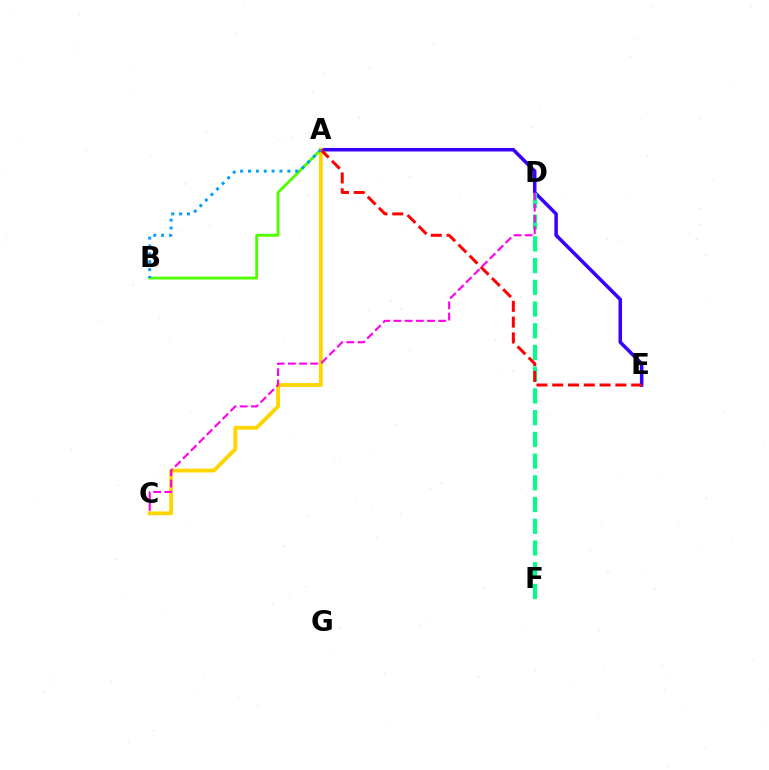{('A', 'E'): [{'color': '#3700ff', 'line_style': 'solid', 'thickness': 2.54}, {'color': '#ff0000', 'line_style': 'dashed', 'thickness': 2.14}], ('A', 'B'): [{'color': '#4fff00', 'line_style': 'solid', 'thickness': 2.06}, {'color': '#009eff', 'line_style': 'dotted', 'thickness': 2.14}], ('D', 'F'): [{'color': '#00ff86', 'line_style': 'dashed', 'thickness': 2.95}], ('A', 'C'): [{'color': '#ffd500', 'line_style': 'solid', 'thickness': 2.76}], ('C', 'D'): [{'color': '#ff00ed', 'line_style': 'dashed', 'thickness': 1.52}]}